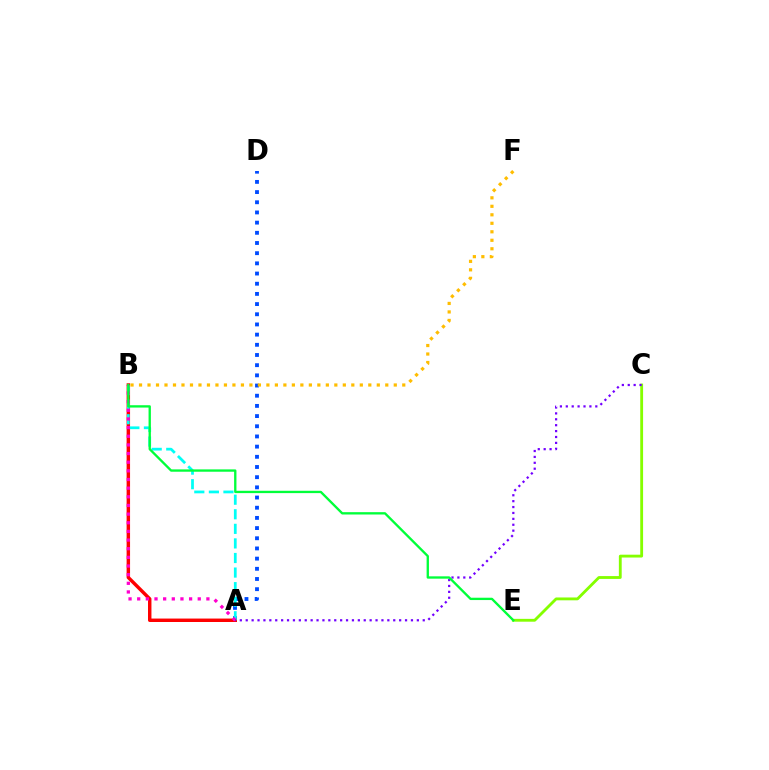{('A', 'D'): [{'color': '#004bff', 'line_style': 'dotted', 'thickness': 2.77}], ('A', 'B'): [{'color': '#ff0000', 'line_style': 'solid', 'thickness': 2.48}, {'color': '#00fff6', 'line_style': 'dashed', 'thickness': 1.98}, {'color': '#ff00cf', 'line_style': 'dotted', 'thickness': 2.35}], ('C', 'E'): [{'color': '#84ff00', 'line_style': 'solid', 'thickness': 2.04}], ('A', 'C'): [{'color': '#7200ff', 'line_style': 'dotted', 'thickness': 1.6}], ('B', 'F'): [{'color': '#ffbd00', 'line_style': 'dotted', 'thickness': 2.31}], ('B', 'E'): [{'color': '#00ff39', 'line_style': 'solid', 'thickness': 1.68}]}